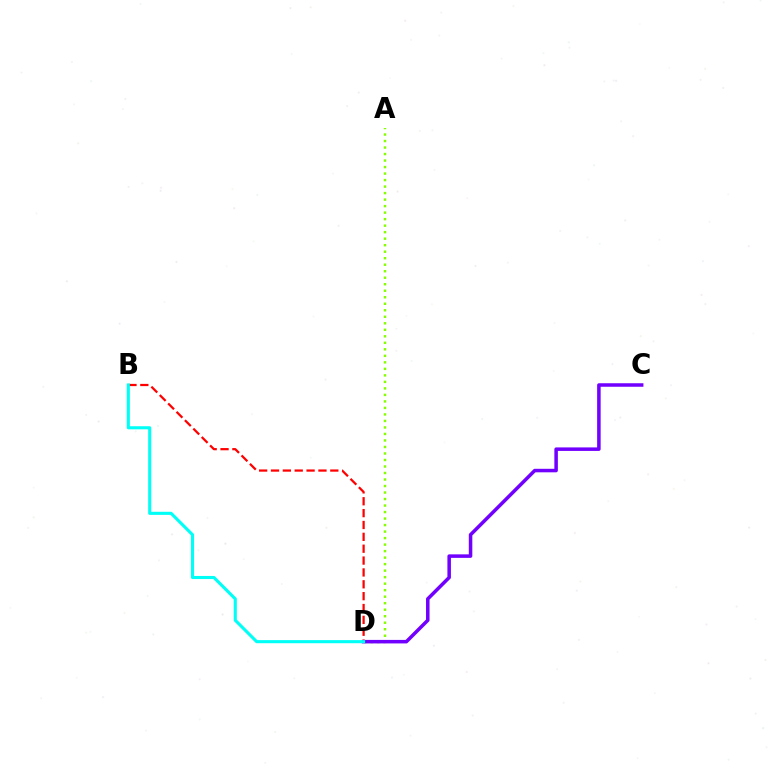{('A', 'D'): [{'color': '#84ff00', 'line_style': 'dotted', 'thickness': 1.77}], ('B', 'D'): [{'color': '#ff0000', 'line_style': 'dashed', 'thickness': 1.61}, {'color': '#00fff6', 'line_style': 'solid', 'thickness': 2.23}], ('C', 'D'): [{'color': '#7200ff', 'line_style': 'solid', 'thickness': 2.53}]}